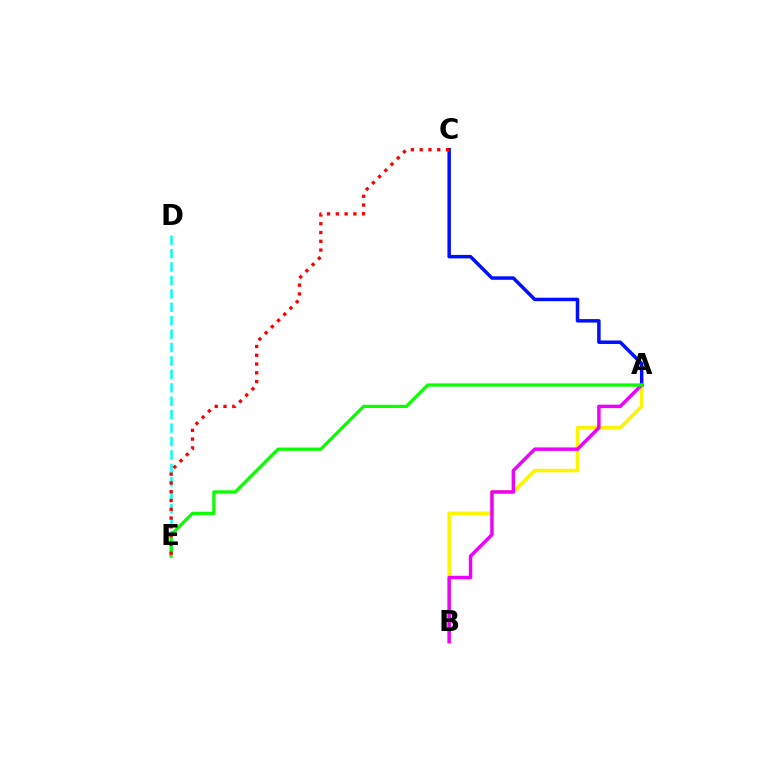{('D', 'E'): [{'color': '#00fff6', 'line_style': 'dashed', 'thickness': 1.82}], ('A', 'B'): [{'color': '#fcf500', 'line_style': 'solid', 'thickness': 2.54}, {'color': '#ee00ff', 'line_style': 'solid', 'thickness': 2.49}], ('A', 'C'): [{'color': '#0010ff', 'line_style': 'solid', 'thickness': 2.51}], ('A', 'E'): [{'color': '#08ff00', 'line_style': 'solid', 'thickness': 2.31}], ('C', 'E'): [{'color': '#ff0000', 'line_style': 'dotted', 'thickness': 2.39}]}